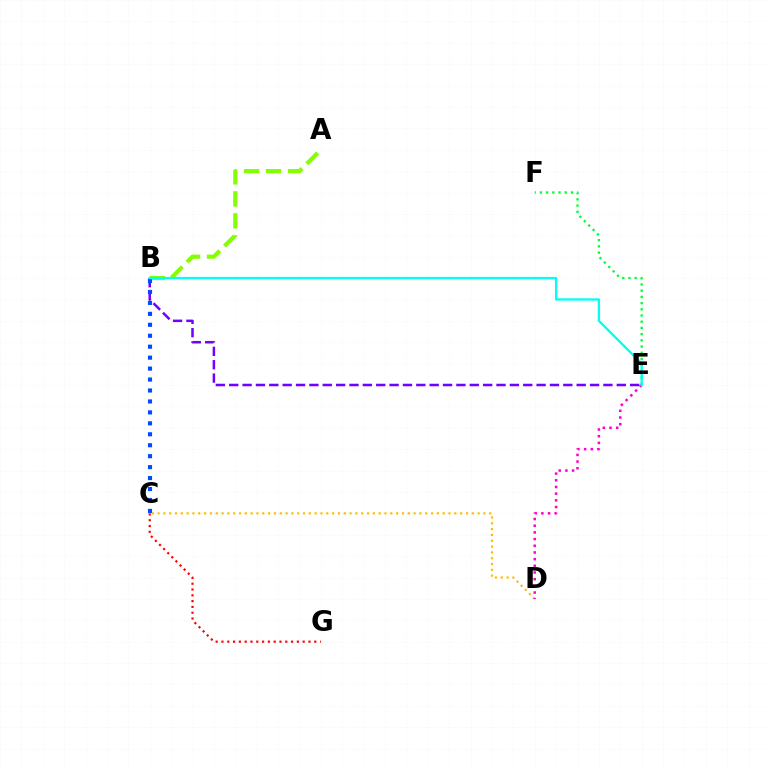{('E', 'F'): [{'color': '#00ff39', 'line_style': 'dotted', 'thickness': 1.69}], ('A', 'B'): [{'color': '#84ff00', 'line_style': 'dashed', 'thickness': 2.99}], ('C', 'D'): [{'color': '#ffbd00', 'line_style': 'dotted', 'thickness': 1.58}], ('C', 'G'): [{'color': '#ff0000', 'line_style': 'dotted', 'thickness': 1.58}], ('D', 'E'): [{'color': '#ff00cf', 'line_style': 'dotted', 'thickness': 1.82}], ('B', 'E'): [{'color': '#7200ff', 'line_style': 'dashed', 'thickness': 1.82}, {'color': '#00fff6', 'line_style': 'solid', 'thickness': 1.67}], ('B', 'C'): [{'color': '#004bff', 'line_style': 'dotted', 'thickness': 2.97}]}